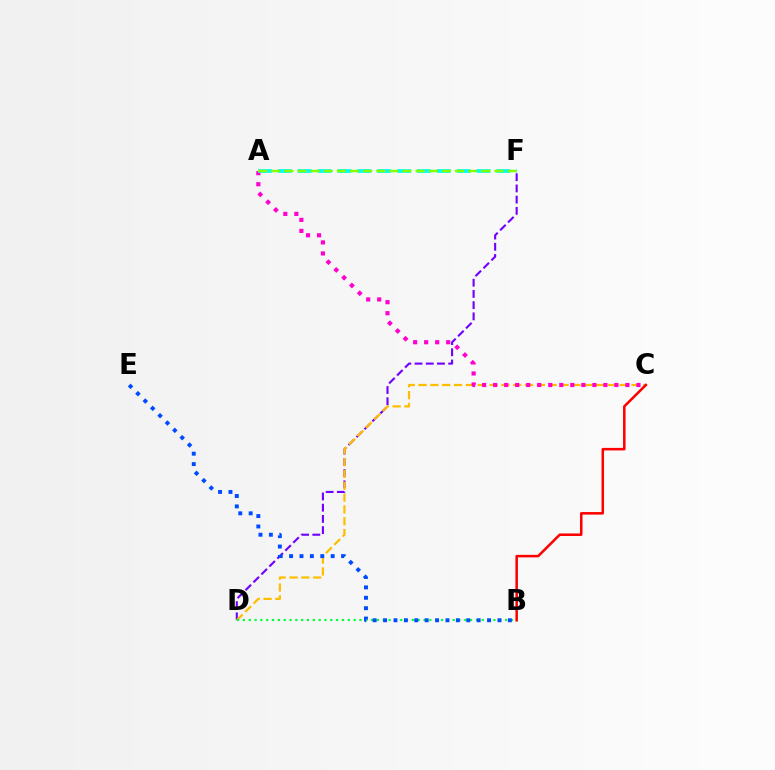{('D', 'F'): [{'color': '#7200ff', 'line_style': 'dashed', 'thickness': 1.52}], ('C', 'D'): [{'color': '#ffbd00', 'line_style': 'dashed', 'thickness': 1.61}], ('B', 'D'): [{'color': '#00ff39', 'line_style': 'dotted', 'thickness': 1.58}], ('B', 'E'): [{'color': '#004bff', 'line_style': 'dotted', 'thickness': 2.83}], ('A', 'C'): [{'color': '#ff00cf', 'line_style': 'dotted', 'thickness': 2.99}], ('A', 'F'): [{'color': '#00fff6', 'line_style': 'dashed', 'thickness': 2.7}, {'color': '#84ff00', 'line_style': 'dashed', 'thickness': 1.78}], ('B', 'C'): [{'color': '#ff0000', 'line_style': 'solid', 'thickness': 1.82}]}